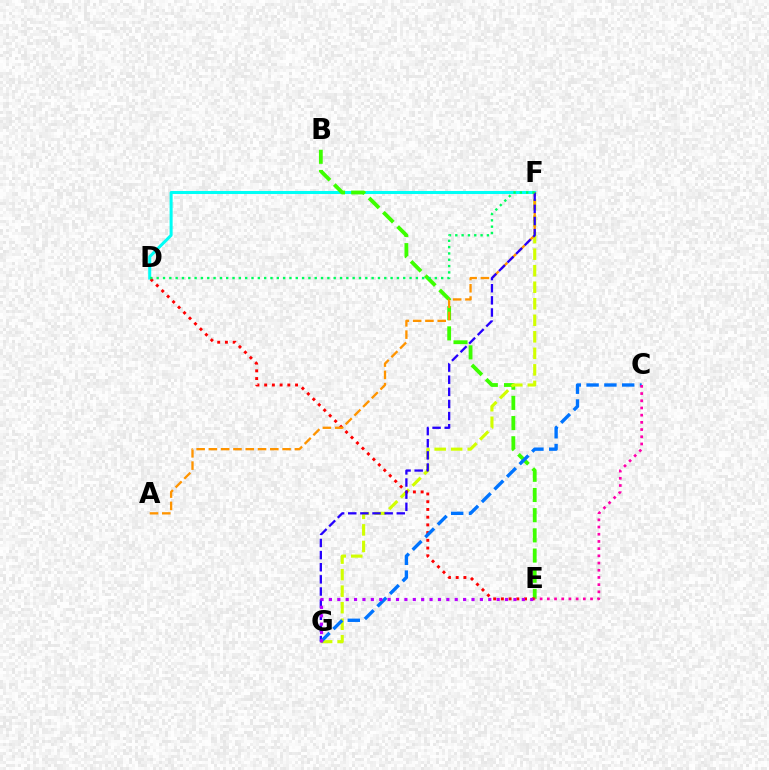{('D', 'F'): [{'color': '#00fff6', 'line_style': 'solid', 'thickness': 2.18}, {'color': '#00ff5c', 'line_style': 'dotted', 'thickness': 1.72}], ('B', 'E'): [{'color': '#3dff00', 'line_style': 'dashed', 'thickness': 2.74}], ('F', 'G'): [{'color': '#d1ff00', 'line_style': 'dashed', 'thickness': 2.25}, {'color': '#2500ff', 'line_style': 'dashed', 'thickness': 1.65}], ('D', 'E'): [{'color': '#ff0000', 'line_style': 'dotted', 'thickness': 2.1}], ('A', 'F'): [{'color': '#ff9400', 'line_style': 'dashed', 'thickness': 1.67}], ('C', 'G'): [{'color': '#0074ff', 'line_style': 'dashed', 'thickness': 2.42}], ('C', 'E'): [{'color': '#ff00ac', 'line_style': 'dotted', 'thickness': 1.96}], ('E', 'G'): [{'color': '#b900ff', 'line_style': 'dotted', 'thickness': 2.28}]}